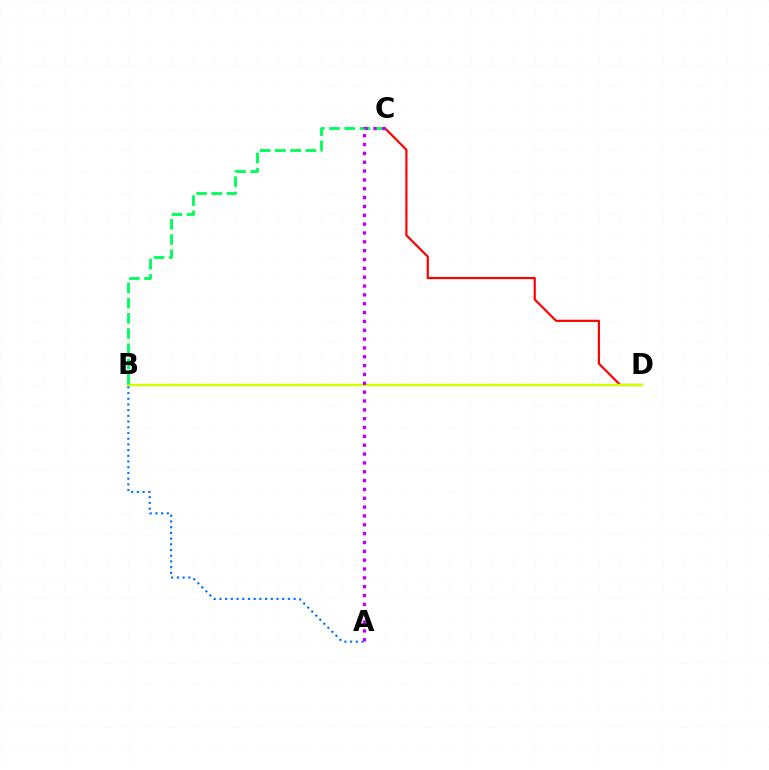{('C', 'D'): [{'color': '#ff0000', 'line_style': 'solid', 'thickness': 1.58}], ('B', 'D'): [{'color': '#d1ff00', 'line_style': 'solid', 'thickness': 1.72}], ('B', 'C'): [{'color': '#00ff5c', 'line_style': 'dashed', 'thickness': 2.07}], ('A', 'B'): [{'color': '#0074ff', 'line_style': 'dotted', 'thickness': 1.55}], ('A', 'C'): [{'color': '#b900ff', 'line_style': 'dotted', 'thickness': 2.4}]}